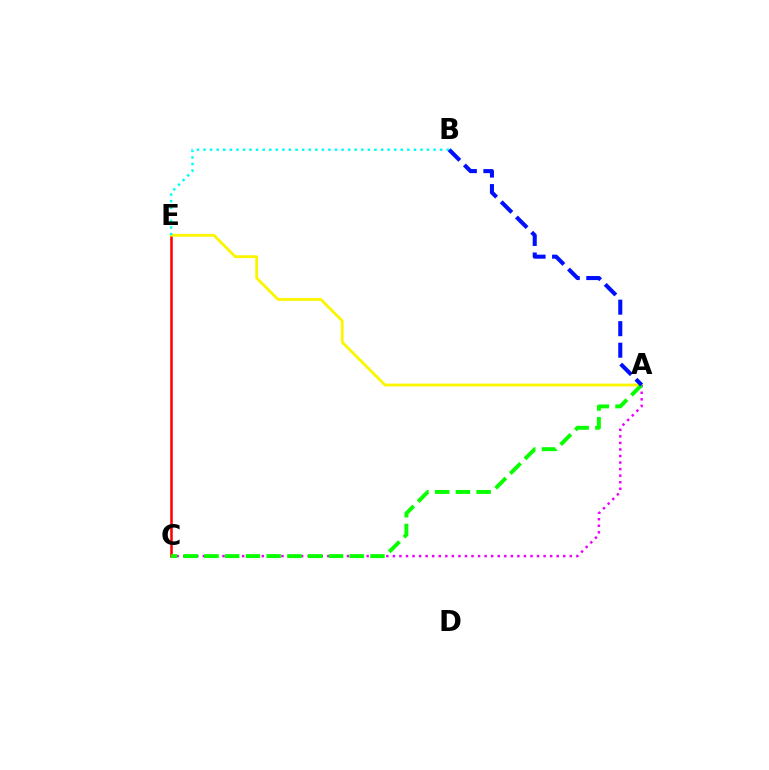{('C', 'E'): [{'color': '#ff0000', 'line_style': 'solid', 'thickness': 1.83}], ('A', 'E'): [{'color': '#fcf500', 'line_style': 'solid', 'thickness': 2.01}], ('A', 'C'): [{'color': '#ee00ff', 'line_style': 'dotted', 'thickness': 1.78}, {'color': '#08ff00', 'line_style': 'dashed', 'thickness': 2.82}], ('B', 'E'): [{'color': '#00fff6', 'line_style': 'dotted', 'thickness': 1.79}], ('A', 'B'): [{'color': '#0010ff', 'line_style': 'dashed', 'thickness': 2.93}]}